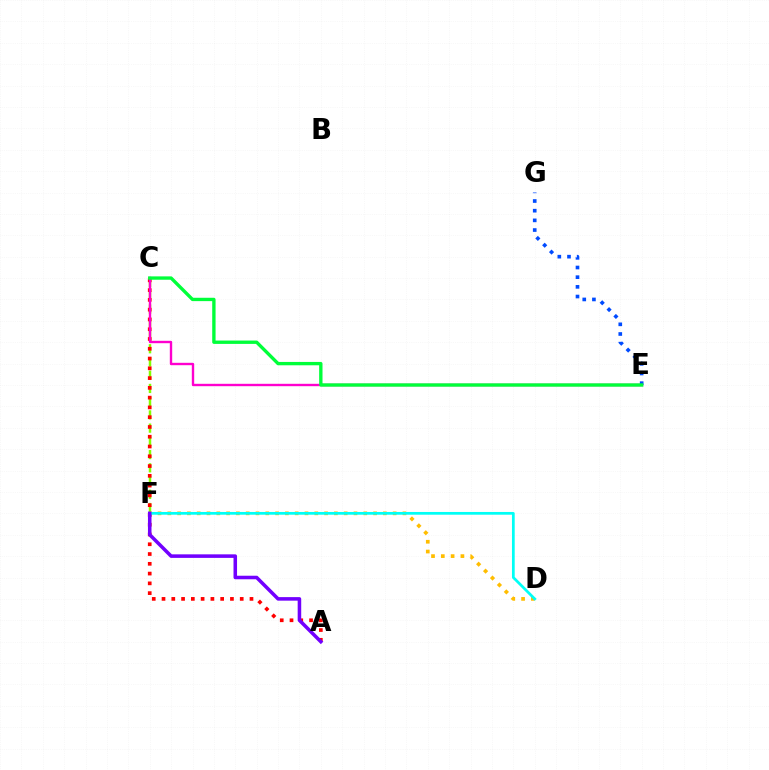{('C', 'F'): [{'color': '#84ff00', 'line_style': 'dashed', 'thickness': 1.8}], ('A', 'C'): [{'color': '#ff0000', 'line_style': 'dotted', 'thickness': 2.66}], ('D', 'F'): [{'color': '#ffbd00', 'line_style': 'dotted', 'thickness': 2.66}, {'color': '#00fff6', 'line_style': 'solid', 'thickness': 1.97}], ('C', 'E'): [{'color': '#ff00cf', 'line_style': 'solid', 'thickness': 1.71}, {'color': '#00ff39', 'line_style': 'solid', 'thickness': 2.41}], ('E', 'G'): [{'color': '#004bff', 'line_style': 'dotted', 'thickness': 2.63}], ('A', 'F'): [{'color': '#7200ff', 'line_style': 'solid', 'thickness': 2.55}]}